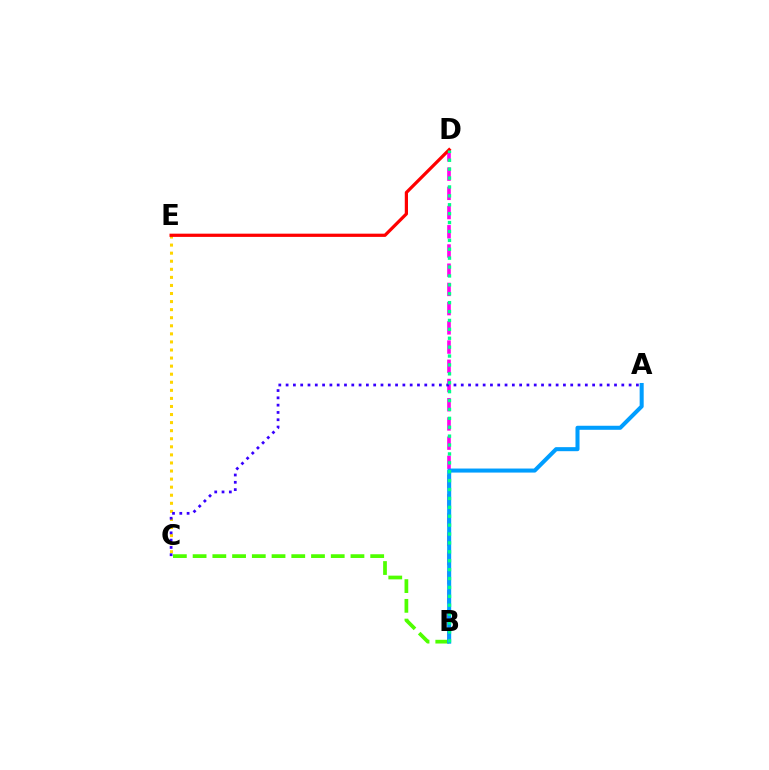{('C', 'E'): [{'color': '#ffd500', 'line_style': 'dotted', 'thickness': 2.19}], ('B', 'D'): [{'color': '#ff00ed', 'line_style': 'dashed', 'thickness': 2.61}, {'color': '#00ff86', 'line_style': 'dotted', 'thickness': 2.42}], ('D', 'E'): [{'color': '#ff0000', 'line_style': 'solid', 'thickness': 2.32}], ('A', 'C'): [{'color': '#3700ff', 'line_style': 'dotted', 'thickness': 1.98}], ('B', 'C'): [{'color': '#4fff00', 'line_style': 'dashed', 'thickness': 2.68}], ('A', 'B'): [{'color': '#009eff', 'line_style': 'solid', 'thickness': 2.91}]}